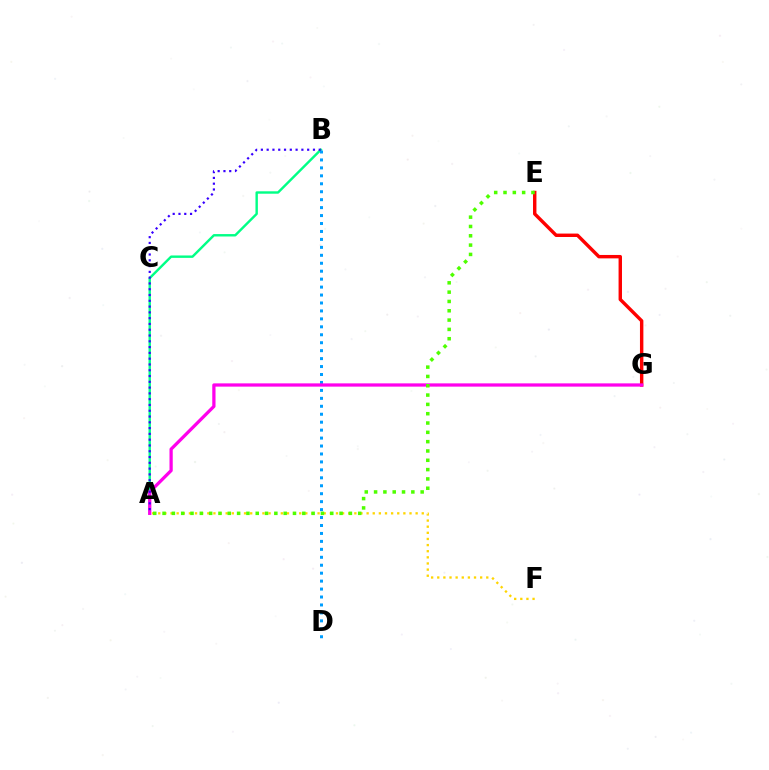{('A', 'F'): [{'color': '#ffd500', 'line_style': 'dotted', 'thickness': 1.66}], ('A', 'B'): [{'color': '#00ff86', 'line_style': 'solid', 'thickness': 1.74}, {'color': '#3700ff', 'line_style': 'dotted', 'thickness': 1.57}], ('B', 'D'): [{'color': '#009eff', 'line_style': 'dotted', 'thickness': 2.16}], ('E', 'G'): [{'color': '#ff0000', 'line_style': 'solid', 'thickness': 2.46}], ('A', 'G'): [{'color': '#ff00ed', 'line_style': 'solid', 'thickness': 2.35}], ('A', 'E'): [{'color': '#4fff00', 'line_style': 'dotted', 'thickness': 2.53}]}